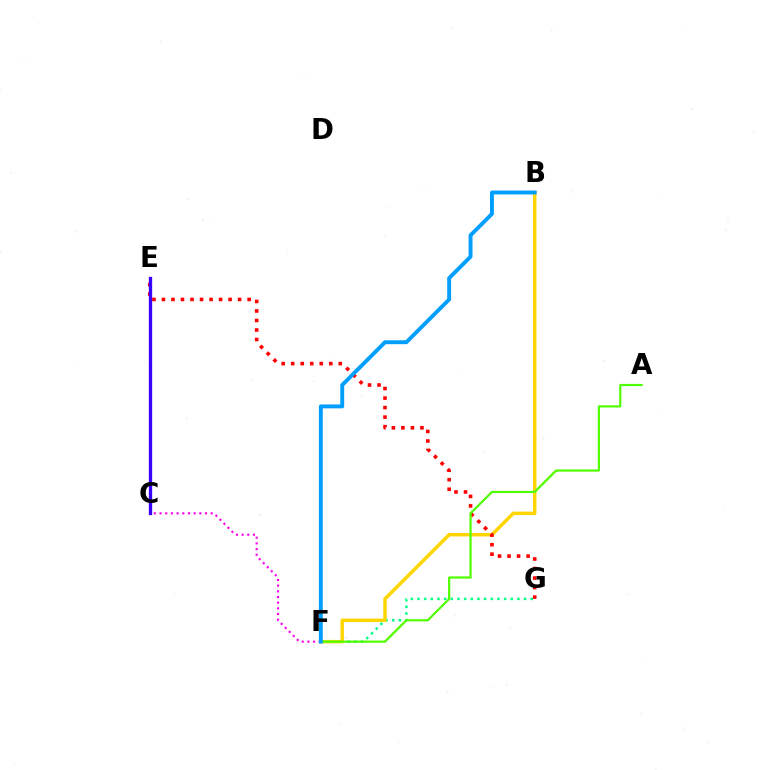{('C', 'F'): [{'color': '#ff00ed', 'line_style': 'dotted', 'thickness': 1.54}], ('F', 'G'): [{'color': '#00ff86', 'line_style': 'dotted', 'thickness': 1.81}], ('B', 'F'): [{'color': '#ffd500', 'line_style': 'solid', 'thickness': 2.49}, {'color': '#009eff', 'line_style': 'solid', 'thickness': 2.81}], ('E', 'G'): [{'color': '#ff0000', 'line_style': 'dotted', 'thickness': 2.59}], ('C', 'E'): [{'color': '#3700ff', 'line_style': 'solid', 'thickness': 2.39}], ('A', 'F'): [{'color': '#4fff00', 'line_style': 'solid', 'thickness': 1.58}]}